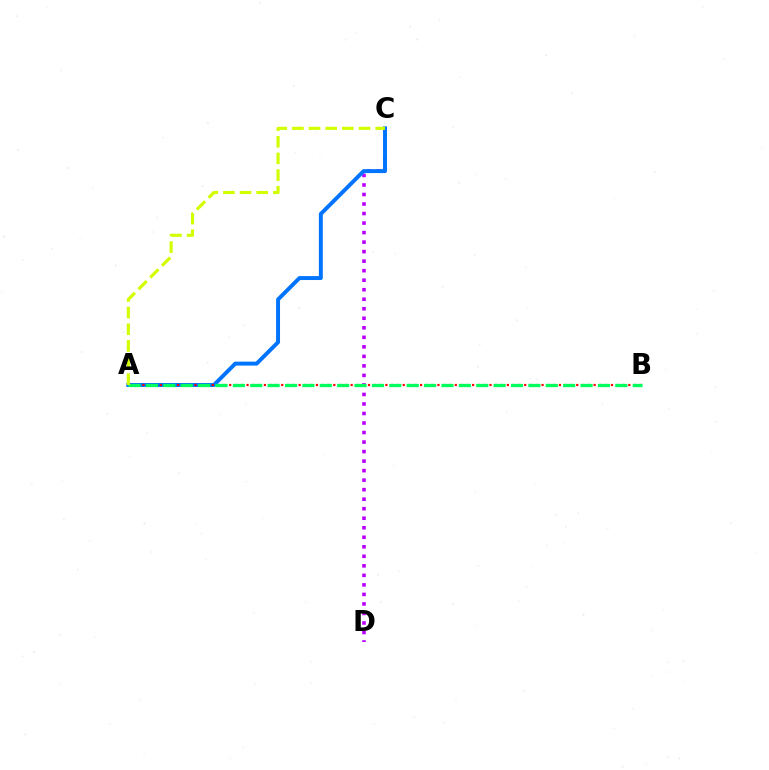{('C', 'D'): [{'color': '#b900ff', 'line_style': 'dotted', 'thickness': 2.59}], ('A', 'C'): [{'color': '#0074ff', 'line_style': 'solid', 'thickness': 2.83}, {'color': '#d1ff00', 'line_style': 'dashed', 'thickness': 2.26}], ('A', 'B'): [{'color': '#ff0000', 'line_style': 'dotted', 'thickness': 1.57}, {'color': '#00ff5c', 'line_style': 'dashed', 'thickness': 2.36}]}